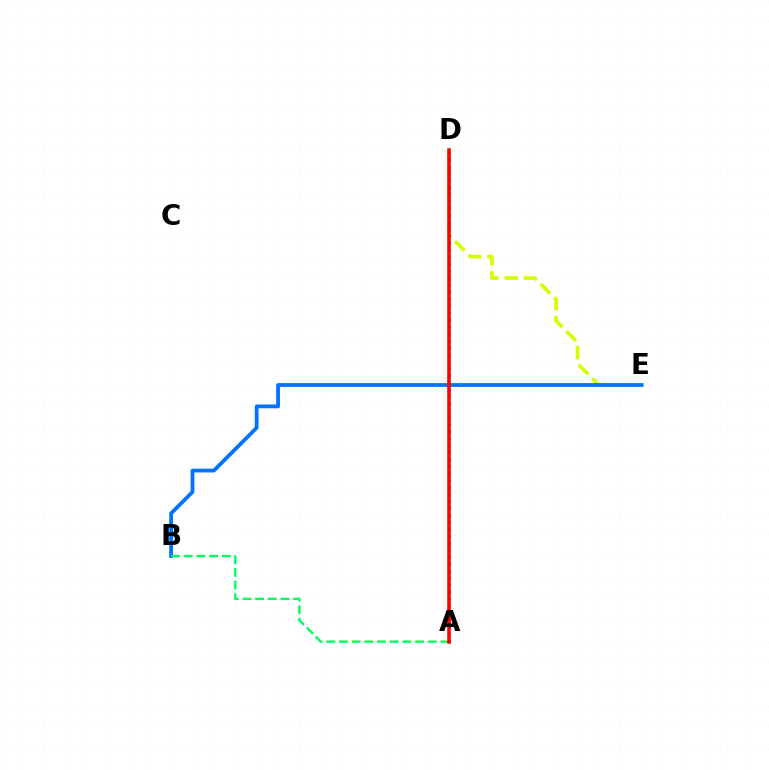{('D', 'E'): [{'color': '#d1ff00', 'line_style': 'dashed', 'thickness': 2.62}], ('A', 'D'): [{'color': '#b900ff', 'line_style': 'dotted', 'thickness': 1.9}, {'color': '#ff0000', 'line_style': 'solid', 'thickness': 2.57}], ('B', 'E'): [{'color': '#0074ff', 'line_style': 'solid', 'thickness': 2.73}], ('A', 'B'): [{'color': '#00ff5c', 'line_style': 'dashed', 'thickness': 1.72}]}